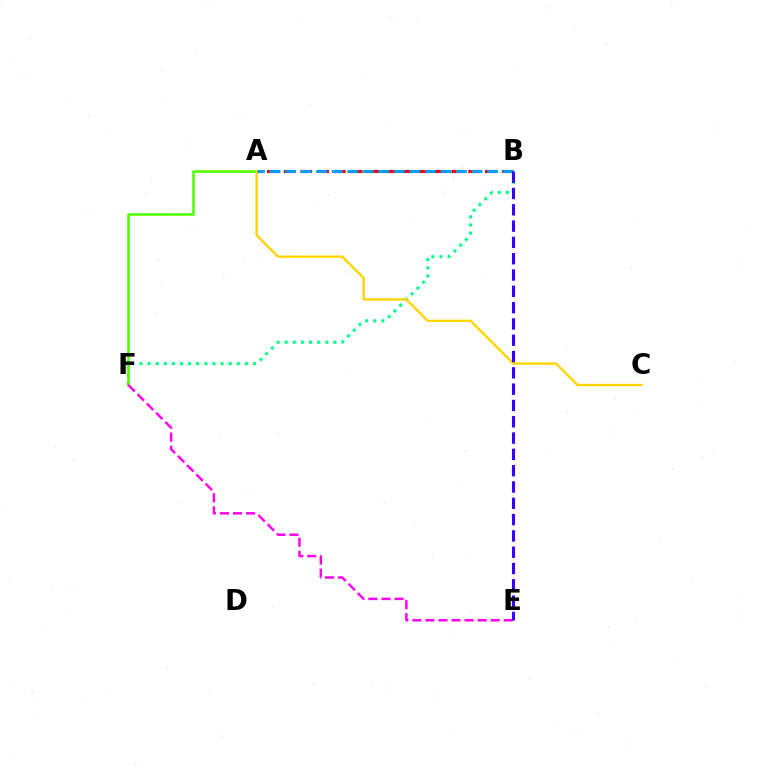{('B', 'F'): [{'color': '#00ff86', 'line_style': 'dotted', 'thickness': 2.2}], ('A', 'B'): [{'color': '#ff0000', 'line_style': 'dashed', 'thickness': 2.28}, {'color': '#009eff', 'line_style': 'dashed', 'thickness': 2.11}], ('A', 'F'): [{'color': '#4fff00', 'line_style': 'solid', 'thickness': 1.84}], ('A', 'C'): [{'color': '#ffd500', 'line_style': 'solid', 'thickness': 1.69}], ('E', 'F'): [{'color': '#ff00ed', 'line_style': 'dashed', 'thickness': 1.77}], ('B', 'E'): [{'color': '#3700ff', 'line_style': 'dashed', 'thickness': 2.22}]}